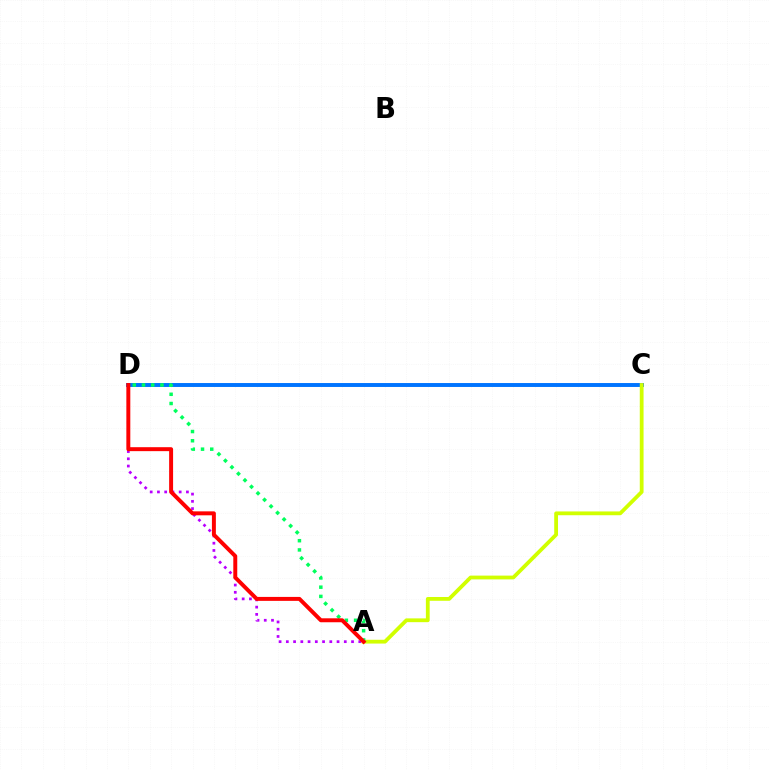{('C', 'D'): [{'color': '#0074ff', 'line_style': 'solid', 'thickness': 2.82}], ('A', 'C'): [{'color': '#d1ff00', 'line_style': 'solid', 'thickness': 2.73}], ('A', 'D'): [{'color': '#b900ff', 'line_style': 'dotted', 'thickness': 1.97}, {'color': '#00ff5c', 'line_style': 'dotted', 'thickness': 2.51}, {'color': '#ff0000', 'line_style': 'solid', 'thickness': 2.85}]}